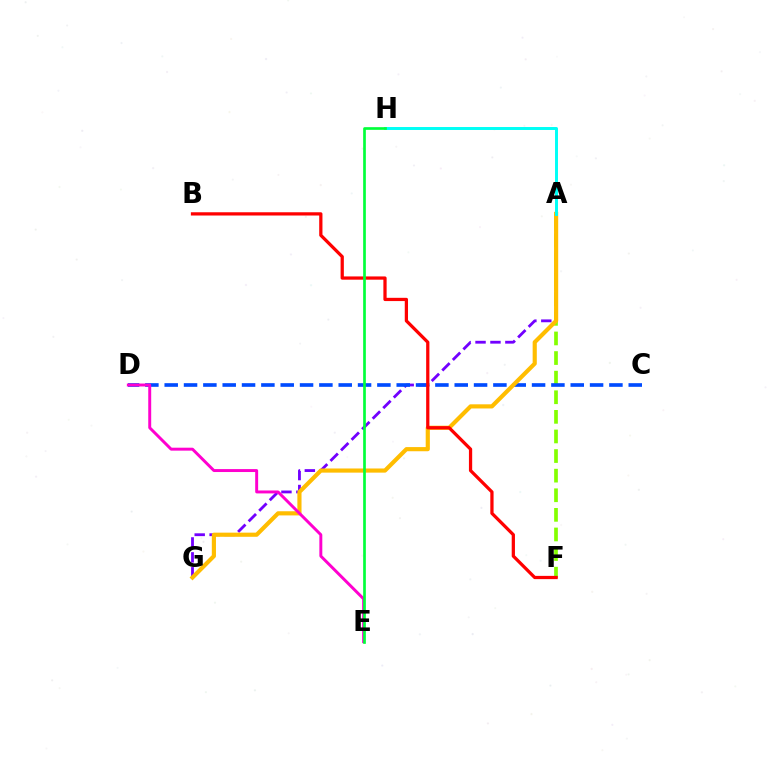{('A', 'G'): [{'color': '#7200ff', 'line_style': 'dashed', 'thickness': 2.03}, {'color': '#ffbd00', 'line_style': 'solid', 'thickness': 2.99}], ('A', 'F'): [{'color': '#84ff00', 'line_style': 'dashed', 'thickness': 2.66}], ('C', 'D'): [{'color': '#004bff', 'line_style': 'dashed', 'thickness': 2.63}], ('B', 'F'): [{'color': '#ff0000', 'line_style': 'solid', 'thickness': 2.34}], ('D', 'E'): [{'color': '#ff00cf', 'line_style': 'solid', 'thickness': 2.12}], ('A', 'H'): [{'color': '#00fff6', 'line_style': 'solid', 'thickness': 2.13}], ('E', 'H'): [{'color': '#00ff39', 'line_style': 'solid', 'thickness': 1.93}]}